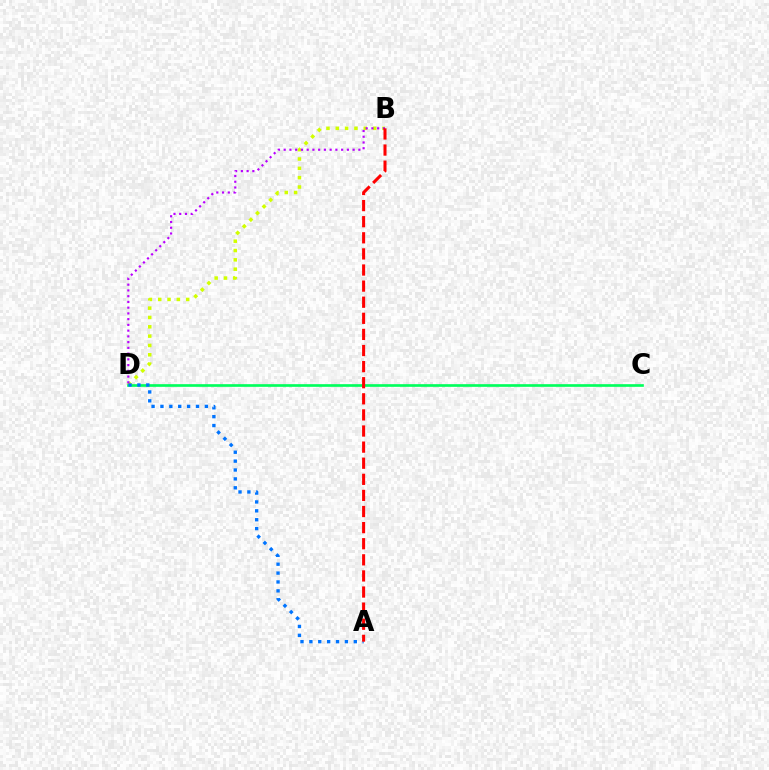{('B', 'D'): [{'color': '#d1ff00', 'line_style': 'dotted', 'thickness': 2.54}, {'color': '#b900ff', 'line_style': 'dotted', 'thickness': 1.56}], ('C', 'D'): [{'color': '#00ff5c', 'line_style': 'solid', 'thickness': 1.92}], ('A', 'D'): [{'color': '#0074ff', 'line_style': 'dotted', 'thickness': 2.41}], ('A', 'B'): [{'color': '#ff0000', 'line_style': 'dashed', 'thickness': 2.19}]}